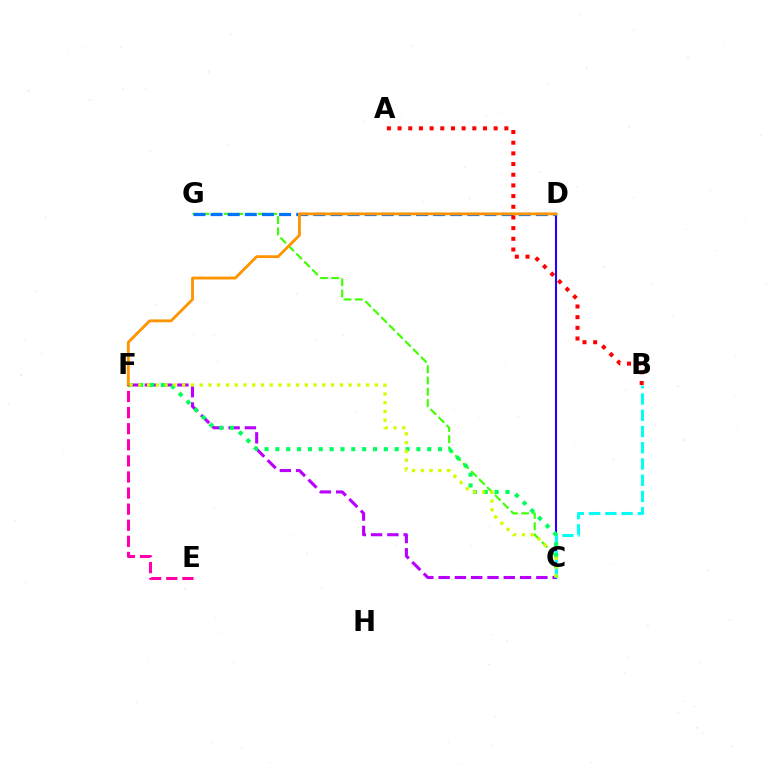{('C', 'G'): [{'color': '#3dff00', 'line_style': 'dashed', 'thickness': 1.53}], ('C', 'D'): [{'color': '#2500ff', 'line_style': 'solid', 'thickness': 1.51}], ('B', 'C'): [{'color': '#00fff6', 'line_style': 'dashed', 'thickness': 2.21}], ('C', 'F'): [{'color': '#b900ff', 'line_style': 'dashed', 'thickness': 2.21}, {'color': '#00ff5c', 'line_style': 'dotted', 'thickness': 2.95}, {'color': '#d1ff00', 'line_style': 'dotted', 'thickness': 2.38}], ('D', 'G'): [{'color': '#0074ff', 'line_style': 'dashed', 'thickness': 2.33}], ('D', 'F'): [{'color': '#ff9400', 'line_style': 'solid', 'thickness': 2.05}], ('A', 'B'): [{'color': '#ff0000', 'line_style': 'dotted', 'thickness': 2.9}], ('E', 'F'): [{'color': '#ff00ac', 'line_style': 'dashed', 'thickness': 2.19}]}